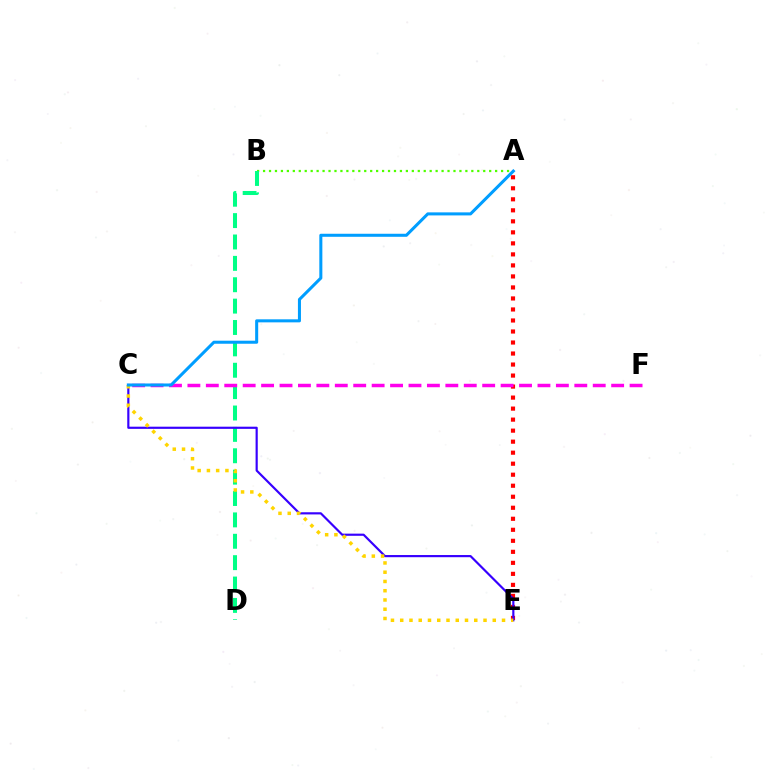{('A', 'E'): [{'color': '#ff0000', 'line_style': 'dotted', 'thickness': 2.99}], ('A', 'B'): [{'color': '#4fff00', 'line_style': 'dotted', 'thickness': 1.62}], ('B', 'D'): [{'color': '#00ff86', 'line_style': 'dashed', 'thickness': 2.9}], ('C', 'E'): [{'color': '#3700ff', 'line_style': 'solid', 'thickness': 1.57}, {'color': '#ffd500', 'line_style': 'dotted', 'thickness': 2.51}], ('C', 'F'): [{'color': '#ff00ed', 'line_style': 'dashed', 'thickness': 2.5}], ('A', 'C'): [{'color': '#009eff', 'line_style': 'solid', 'thickness': 2.19}]}